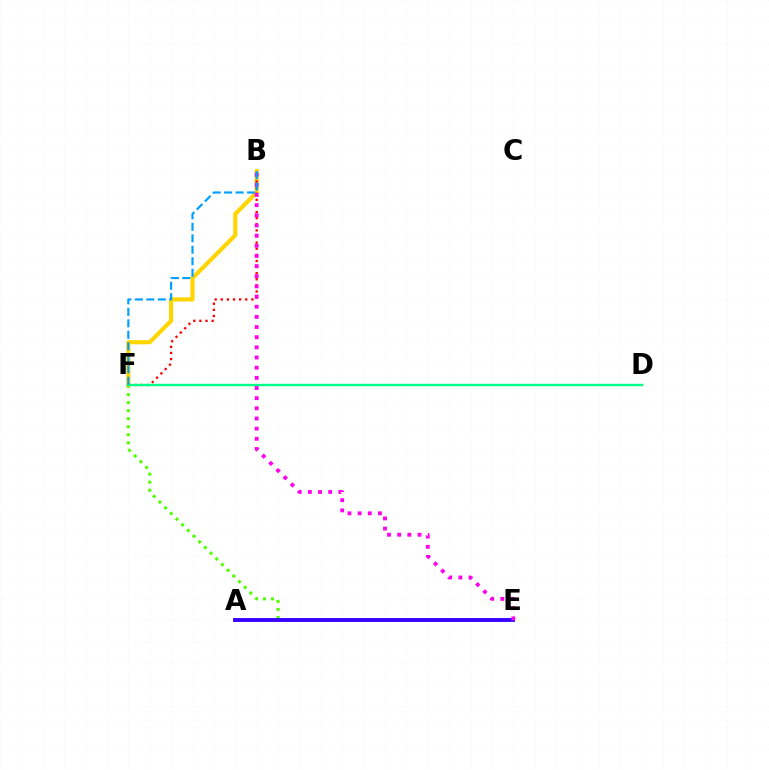{('E', 'F'): [{'color': '#4fff00', 'line_style': 'dotted', 'thickness': 2.18}], ('B', 'F'): [{'color': '#ffd500', 'line_style': 'solid', 'thickness': 2.99}, {'color': '#ff0000', 'line_style': 'dotted', 'thickness': 1.66}, {'color': '#009eff', 'line_style': 'dashed', 'thickness': 1.56}], ('D', 'F'): [{'color': '#00ff86', 'line_style': 'solid', 'thickness': 1.72}], ('A', 'E'): [{'color': '#3700ff', 'line_style': 'solid', 'thickness': 2.79}], ('B', 'E'): [{'color': '#ff00ed', 'line_style': 'dotted', 'thickness': 2.76}]}